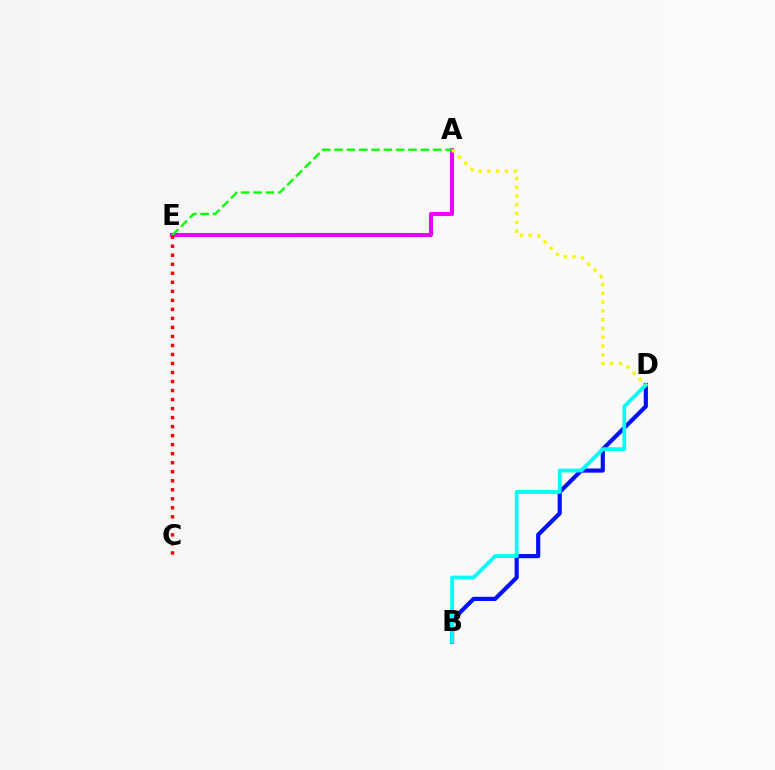{('A', 'E'): [{'color': '#ee00ff', 'line_style': 'solid', 'thickness': 2.93}, {'color': '#08ff00', 'line_style': 'dashed', 'thickness': 1.68}], ('B', 'D'): [{'color': '#0010ff', 'line_style': 'solid', 'thickness': 3.0}, {'color': '#00fff6', 'line_style': 'solid', 'thickness': 2.72}], ('A', 'D'): [{'color': '#fcf500', 'line_style': 'dotted', 'thickness': 2.39}], ('C', 'E'): [{'color': '#ff0000', 'line_style': 'dotted', 'thickness': 2.45}]}